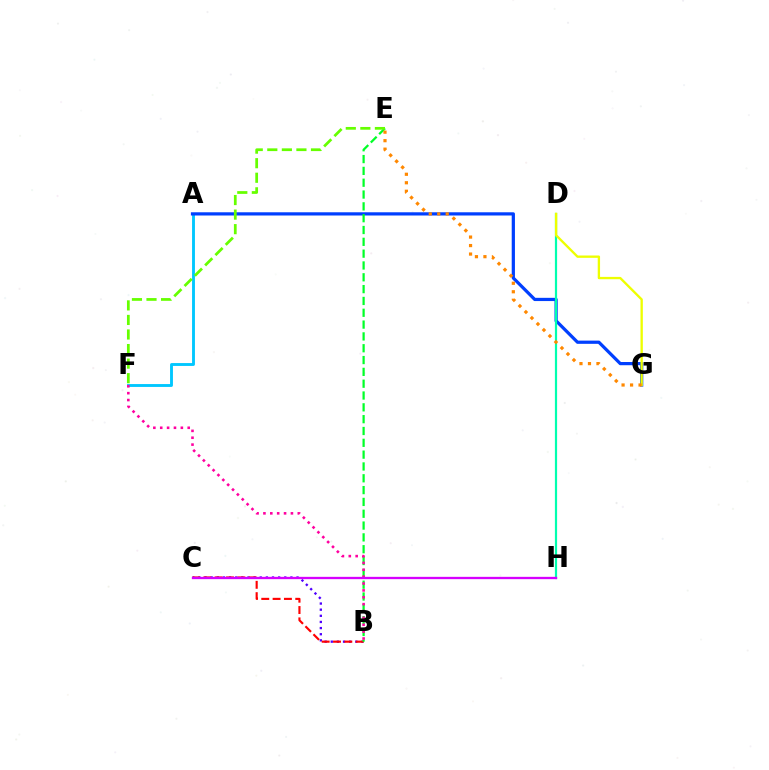{('A', 'F'): [{'color': '#00c7ff', 'line_style': 'solid', 'thickness': 2.07}], ('B', 'C'): [{'color': '#4f00ff', 'line_style': 'dotted', 'thickness': 1.67}, {'color': '#ff0000', 'line_style': 'dashed', 'thickness': 1.54}], ('A', 'G'): [{'color': '#003fff', 'line_style': 'solid', 'thickness': 2.32}], ('D', 'H'): [{'color': '#00ffaf', 'line_style': 'solid', 'thickness': 1.58}], ('D', 'G'): [{'color': '#eeff00', 'line_style': 'solid', 'thickness': 1.68}], ('B', 'E'): [{'color': '#00ff27', 'line_style': 'dashed', 'thickness': 1.61}], ('B', 'F'): [{'color': '#ff00a0', 'line_style': 'dotted', 'thickness': 1.87}], ('C', 'H'): [{'color': '#d600ff', 'line_style': 'solid', 'thickness': 1.67}], ('E', 'G'): [{'color': '#ff8800', 'line_style': 'dotted', 'thickness': 2.31}], ('E', 'F'): [{'color': '#66ff00', 'line_style': 'dashed', 'thickness': 1.98}]}